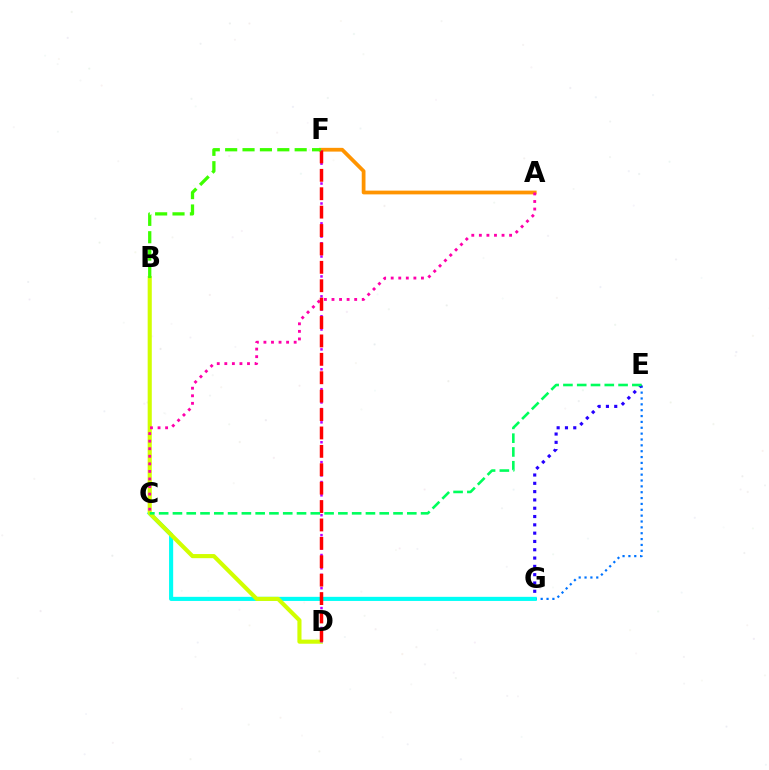{('E', 'G'): [{'color': '#0074ff', 'line_style': 'dotted', 'thickness': 1.59}, {'color': '#2500ff', 'line_style': 'dotted', 'thickness': 2.26}], ('A', 'F'): [{'color': '#ff9400', 'line_style': 'solid', 'thickness': 2.7}], ('C', 'G'): [{'color': '#00fff6', 'line_style': 'solid', 'thickness': 2.96}], ('B', 'D'): [{'color': '#d1ff00', 'line_style': 'solid', 'thickness': 2.97}], ('A', 'C'): [{'color': '#ff00ac', 'line_style': 'dotted', 'thickness': 2.05}], ('D', 'F'): [{'color': '#b900ff', 'line_style': 'dotted', 'thickness': 1.8}, {'color': '#ff0000', 'line_style': 'dashed', 'thickness': 2.5}], ('B', 'F'): [{'color': '#3dff00', 'line_style': 'dashed', 'thickness': 2.36}], ('C', 'E'): [{'color': '#00ff5c', 'line_style': 'dashed', 'thickness': 1.87}]}